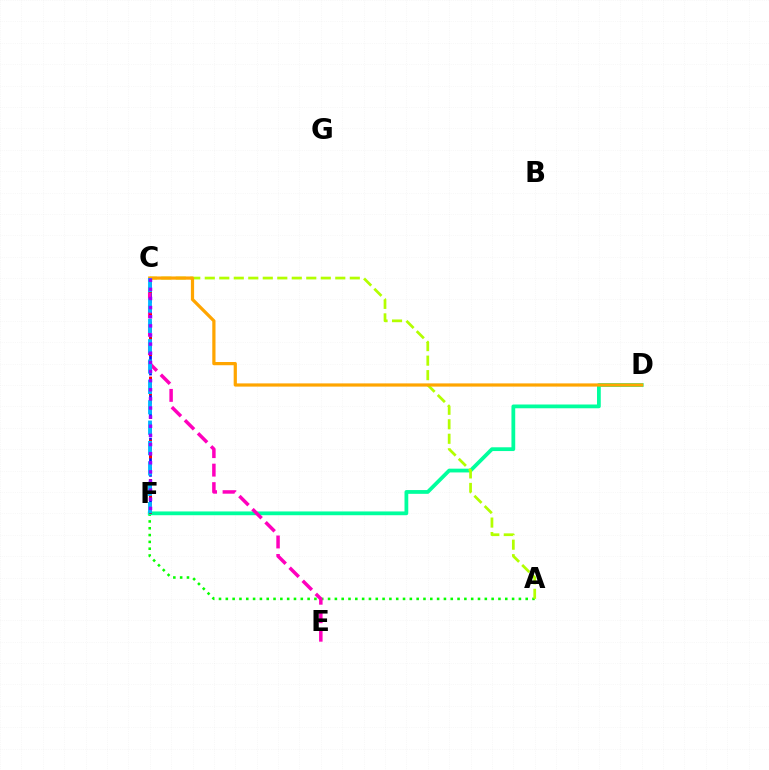{('A', 'F'): [{'color': '#08ff00', 'line_style': 'dotted', 'thickness': 1.85}], ('D', 'F'): [{'color': '#00ff9d', 'line_style': 'solid', 'thickness': 2.72}], ('A', 'C'): [{'color': '#b3ff00', 'line_style': 'dashed', 'thickness': 1.97}], ('C', 'F'): [{'color': '#0010ff', 'line_style': 'dashed', 'thickness': 1.97}, {'color': '#ff0000', 'line_style': 'dotted', 'thickness': 2.14}, {'color': '#00b5ff', 'line_style': 'dashed', 'thickness': 2.77}, {'color': '#9b00ff', 'line_style': 'dotted', 'thickness': 2.48}], ('C', 'E'): [{'color': '#ff00bd', 'line_style': 'dashed', 'thickness': 2.51}], ('C', 'D'): [{'color': '#ffa500', 'line_style': 'solid', 'thickness': 2.32}]}